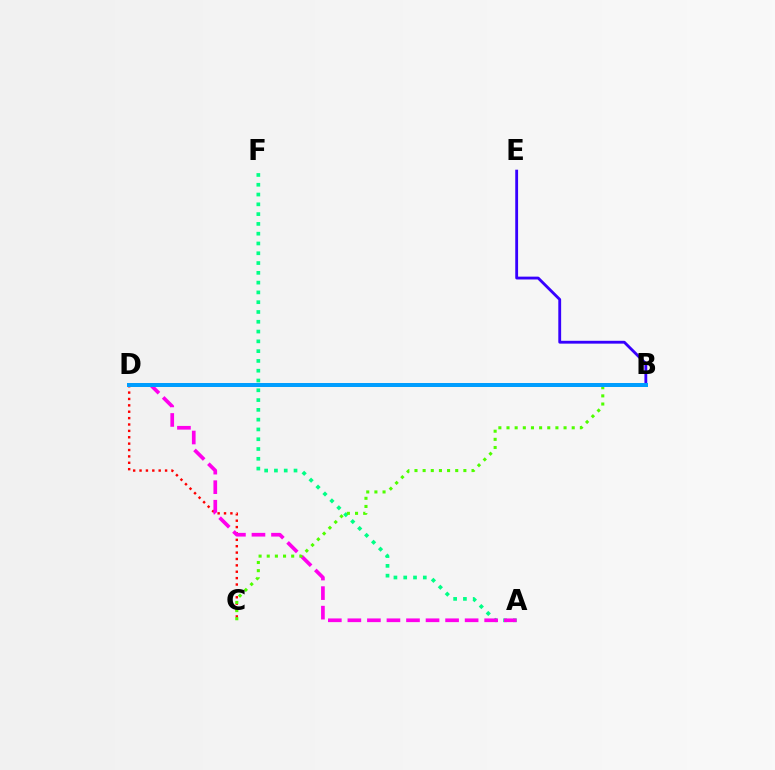{('C', 'D'): [{'color': '#ff0000', 'line_style': 'dotted', 'thickness': 1.73}], ('A', 'F'): [{'color': '#00ff86', 'line_style': 'dotted', 'thickness': 2.66}], ('A', 'D'): [{'color': '#ff00ed', 'line_style': 'dashed', 'thickness': 2.65}], ('B', 'E'): [{'color': '#3700ff', 'line_style': 'solid', 'thickness': 2.04}], ('B', 'D'): [{'color': '#ffd500', 'line_style': 'dotted', 'thickness': 2.59}, {'color': '#009eff', 'line_style': 'solid', 'thickness': 2.87}], ('B', 'C'): [{'color': '#4fff00', 'line_style': 'dotted', 'thickness': 2.21}]}